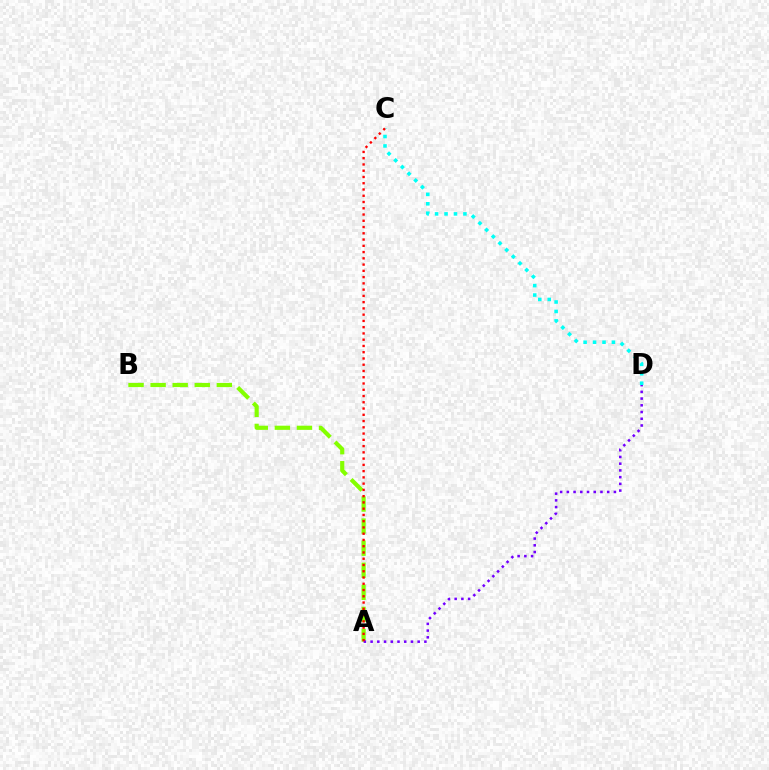{('C', 'D'): [{'color': '#00fff6', 'line_style': 'dotted', 'thickness': 2.57}], ('A', 'B'): [{'color': '#84ff00', 'line_style': 'dashed', 'thickness': 3.0}], ('A', 'D'): [{'color': '#7200ff', 'line_style': 'dotted', 'thickness': 1.83}], ('A', 'C'): [{'color': '#ff0000', 'line_style': 'dotted', 'thickness': 1.7}]}